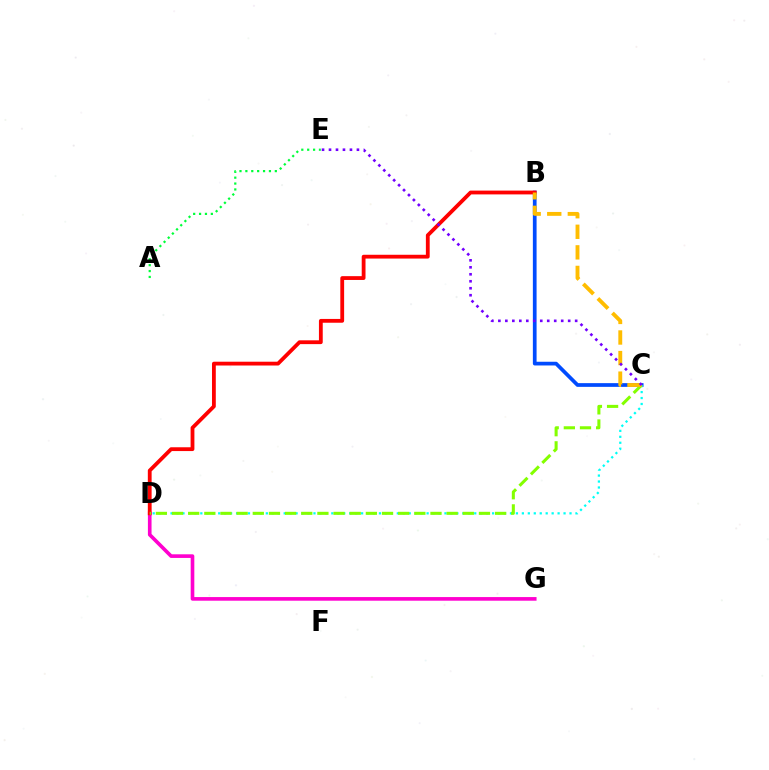{('D', 'G'): [{'color': '#ff00cf', 'line_style': 'solid', 'thickness': 2.62}], ('B', 'C'): [{'color': '#004bff', 'line_style': 'solid', 'thickness': 2.68}, {'color': '#ffbd00', 'line_style': 'dashed', 'thickness': 2.79}], ('C', 'D'): [{'color': '#00fff6', 'line_style': 'dotted', 'thickness': 1.62}, {'color': '#84ff00', 'line_style': 'dashed', 'thickness': 2.19}], ('A', 'E'): [{'color': '#00ff39', 'line_style': 'dotted', 'thickness': 1.6}], ('B', 'D'): [{'color': '#ff0000', 'line_style': 'solid', 'thickness': 2.74}], ('C', 'E'): [{'color': '#7200ff', 'line_style': 'dotted', 'thickness': 1.9}]}